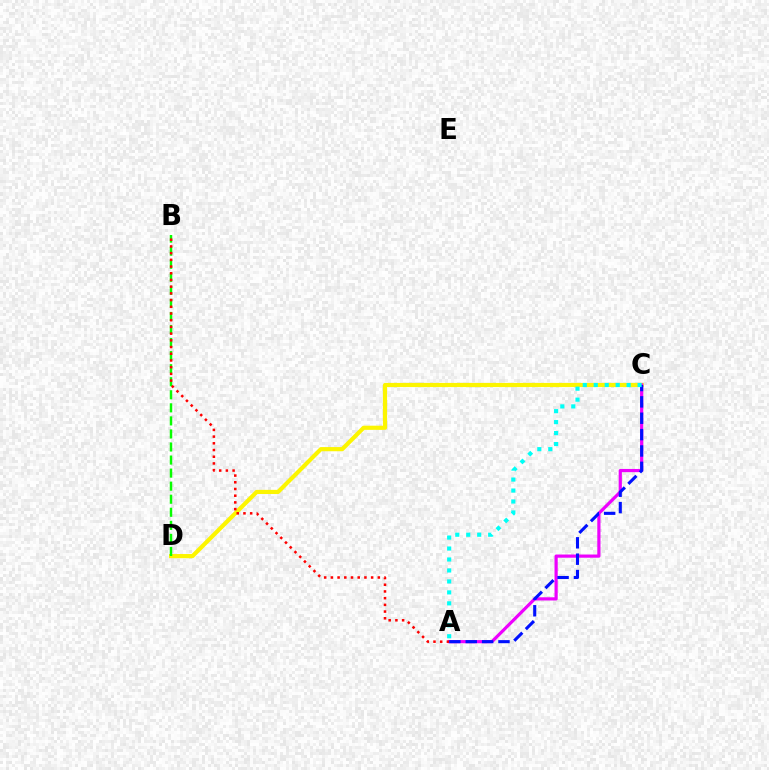{('C', 'D'): [{'color': '#fcf500', 'line_style': 'solid', 'thickness': 3.0}], ('A', 'C'): [{'color': '#ee00ff', 'line_style': 'solid', 'thickness': 2.3}, {'color': '#0010ff', 'line_style': 'dashed', 'thickness': 2.22}, {'color': '#00fff6', 'line_style': 'dotted', 'thickness': 2.98}], ('B', 'D'): [{'color': '#08ff00', 'line_style': 'dashed', 'thickness': 1.77}], ('A', 'B'): [{'color': '#ff0000', 'line_style': 'dotted', 'thickness': 1.82}]}